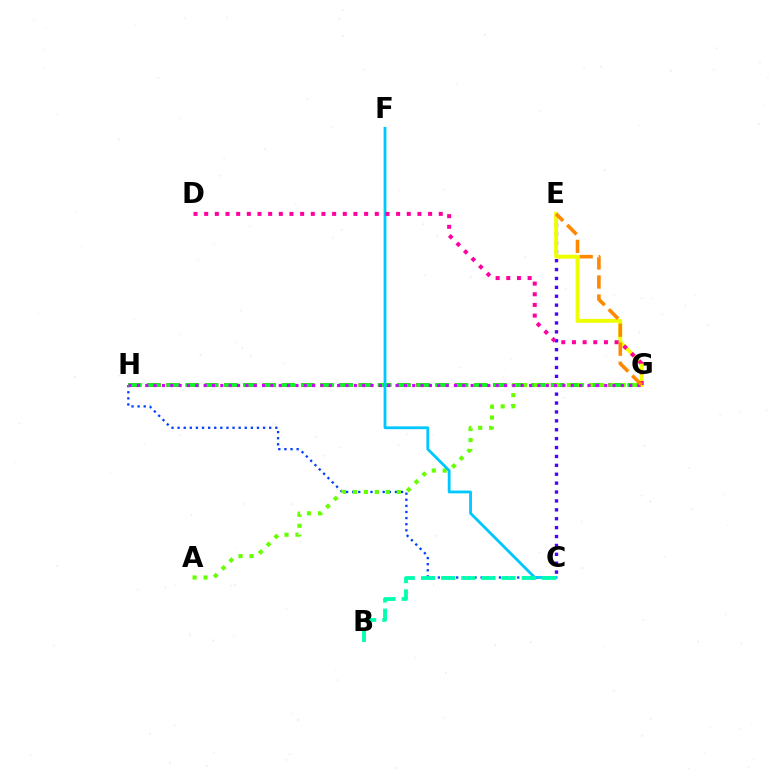{('C', 'H'): [{'color': '#003fff', 'line_style': 'dotted', 'thickness': 1.66}], ('C', 'E'): [{'color': '#4f00ff', 'line_style': 'dotted', 'thickness': 2.42}], ('G', 'H'): [{'color': '#ff0000', 'line_style': 'dashed', 'thickness': 2.61}, {'color': '#00ff27', 'line_style': 'dashed', 'thickness': 2.61}, {'color': '#d600ff', 'line_style': 'dotted', 'thickness': 2.27}], ('E', 'G'): [{'color': '#eeff00', 'line_style': 'solid', 'thickness': 2.82}, {'color': '#ff8800', 'line_style': 'dashed', 'thickness': 2.58}], ('A', 'G'): [{'color': '#66ff00', 'line_style': 'dotted', 'thickness': 2.98}], ('C', 'F'): [{'color': '#00c7ff', 'line_style': 'solid', 'thickness': 2.02}], ('B', 'C'): [{'color': '#00ffaf', 'line_style': 'dashed', 'thickness': 2.74}], ('D', 'G'): [{'color': '#ff00a0', 'line_style': 'dotted', 'thickness': 2.9}]}